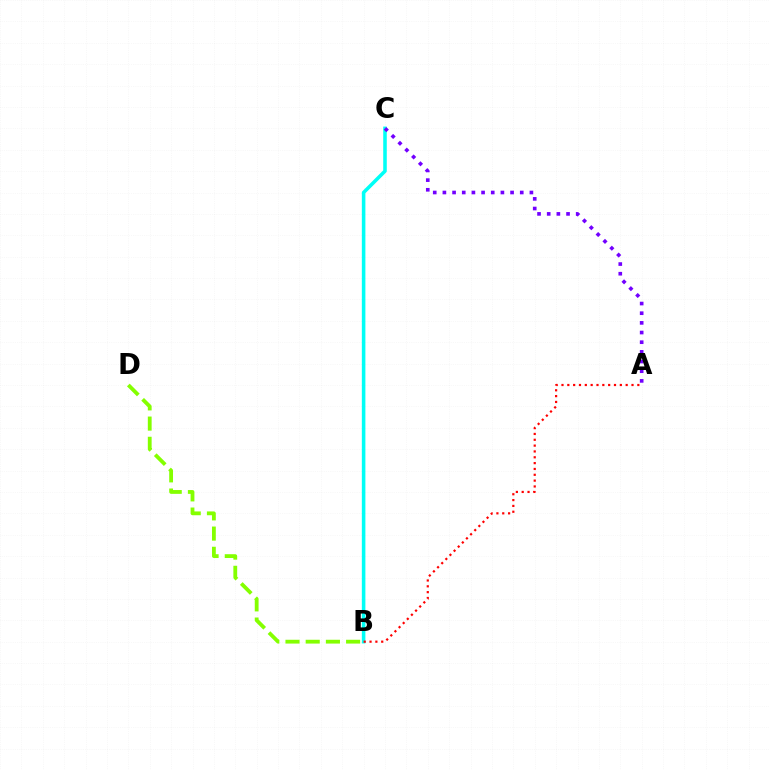{('B', 'D'): [{'color': '#84ff00', 'line_style': 'dashed', 'thickness': 2.74}], ('B', 'C'): [{'color': '#00fff6', 'line_style': 'solid', 'thickness': 2.56}], ('A', 'B'): [{'color': '#ff0000', 'line_style': 'dotted', 'thickness': 1.59}], ('A', 'C'): [{'color': '#7200ff', 'line_style': 'dotted', 'thickness': 2.63}]}